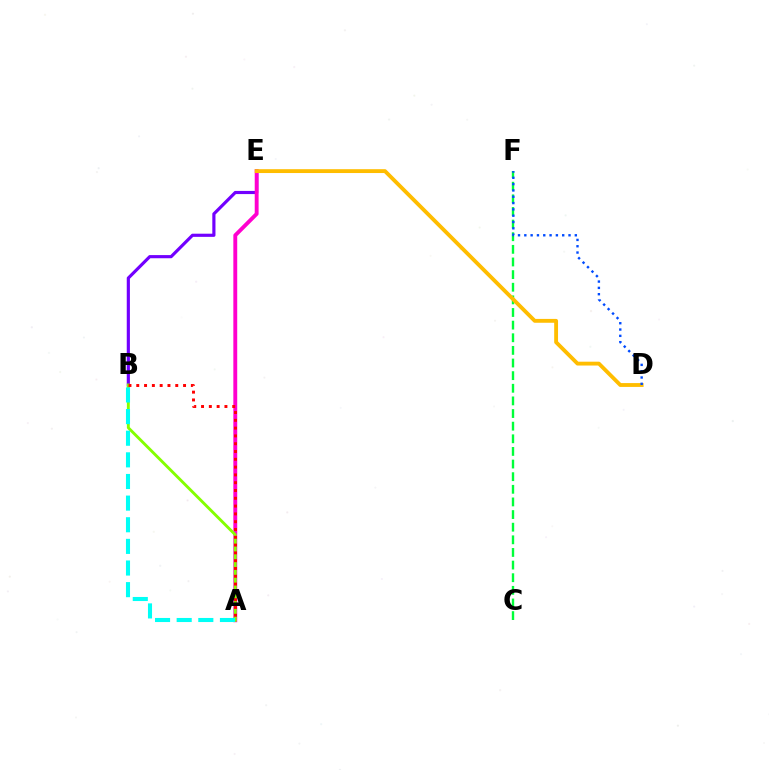{('B', 'E'): [{'color': '#7200ff', 'line_style': 'solid', 'thickness': 2.27}], ('A', 'E'): [{'color': '#ff00cf', 'line_style': 'solid', 'thickness': 2.79}], ('A', 'B'): [{'color': '#84ff00', 'line_style': 'solid', 'thickness': 2.08}, {'color': '#ff0000', 'line_style': 'dotted', 'thickness': 2.12}, {'color': '#00fff6', 'line_style': 'dashed', 'thickness': 2.94}], ('C', 'F'): [{'color': '#00ff39', 'line_style': 'dashed', 'thickness': 1.72}], ('D', 'E'): [{'color': '#ffbd00', 'line_style': 'solid', 'thickness': 2.77}], ('D', 'F'): [{'color': '#004bff', 'line_style': 'dotted', 'thickness': 1.72}]}